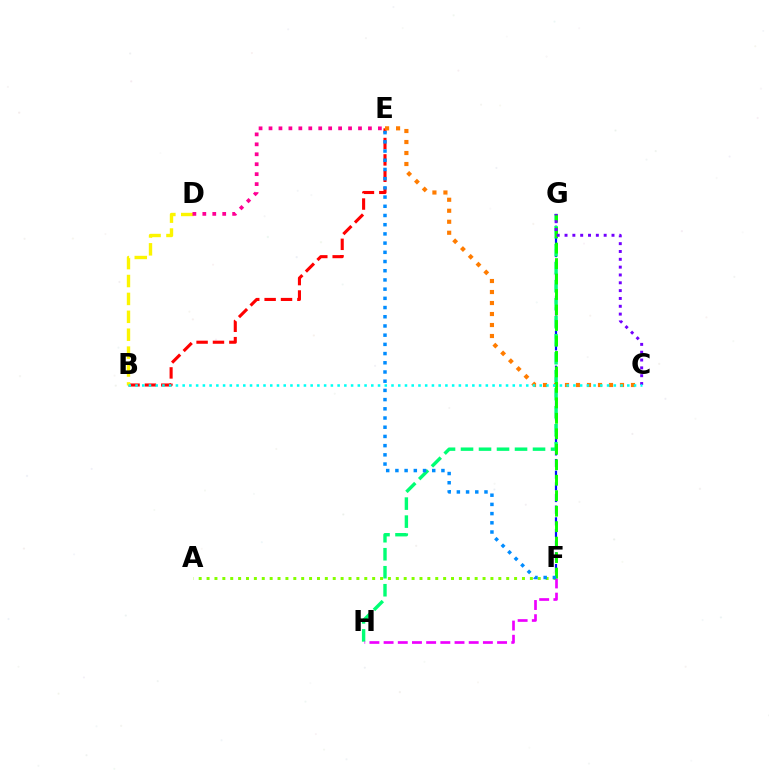{('A', 'F'): [{'color': '#84ff00', 'line_style': 'dotted', 'thickness': 2.14}], ('F', 'G'): [{'color': '#0010ff', 'line_style': 'dashed', 'thickness': 1.58}, {'color': '#08ff00', 'line_style': 'dashed', 'thickness': 2.1}], ('B', 'E'): [{'color': '#ff0000', 'line_style': 'dashed', 'thickness': 2.23}], ('G', 'H'): [{'color': '#00ff74', 'line_style': 'dashed', 'thickness': 2.45}], ('B', 'D'): [{'color': '#fcf500', 'line_style': 'dashed', 'thickness': 2.43}], ('F', 'H'): [{'color': '#ee00ff', 'line_style': 'dashed', 'thickness': 1.93}], ('C', 'E'): [{'color': '#ff7c00', 'line_style': 'dotted', 'thickness': 2.99}], ('E', 'F'): [{'color': '#008cff', 'line_style': 'dotted', 'thickness': 2.5}], ('D', 'E'): [{'color': '#ff0094', 'line_style': 'dotted', 'thickness': 2.7}], ('C', 'G'): [{'color': '#7200ff', 'line_style': 'dotted', 'thickness': 2.13}], ('B', 'C'): [{'color': '#00fff6', 'line_style': 'dotted', 'thickness': 1.83}]}